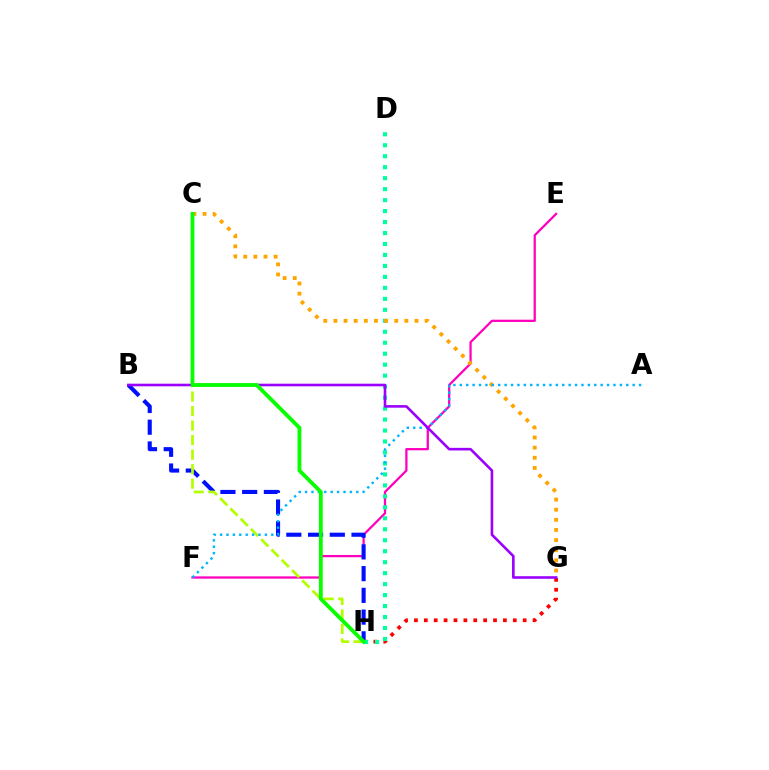{('E', 'F'): [{'color': '#ff00bd', 'line_style': 'solid', 'thickness': 1.63}], ('B', 'H'): [{'color': '#0010ff', 'line_style': 'dashed', 'thickness': 2.95}], ('C', 'H'): [{'color': '#b3ff00', 'line_style': 'dashed', 'thickness': 1.97}, {'color': '#08ff00', 'line_style': 'solid', 'thickness': 2.75}], ('G', 'H'): [{'color': '#ff0000', 'line_style': 'dotted', 'thickness': 2.69}], ('D', 'H'): [{'color': '#00ff9d', 'line_style': 'dotted', 'thickness': 2.98}], ('C', 'G'): [{'color': '#ffa500', 'line_style': 'dotted', 'thickness': 2.75}], ('A', 'F'): [{'color': '#00b5ff', 'line_style': 'dotted', 'thickness': 1.74}], ('B', 'G'): [{'color': '#9b00ff', 'line_style': 'solid', 'thickness': 1.88}]}